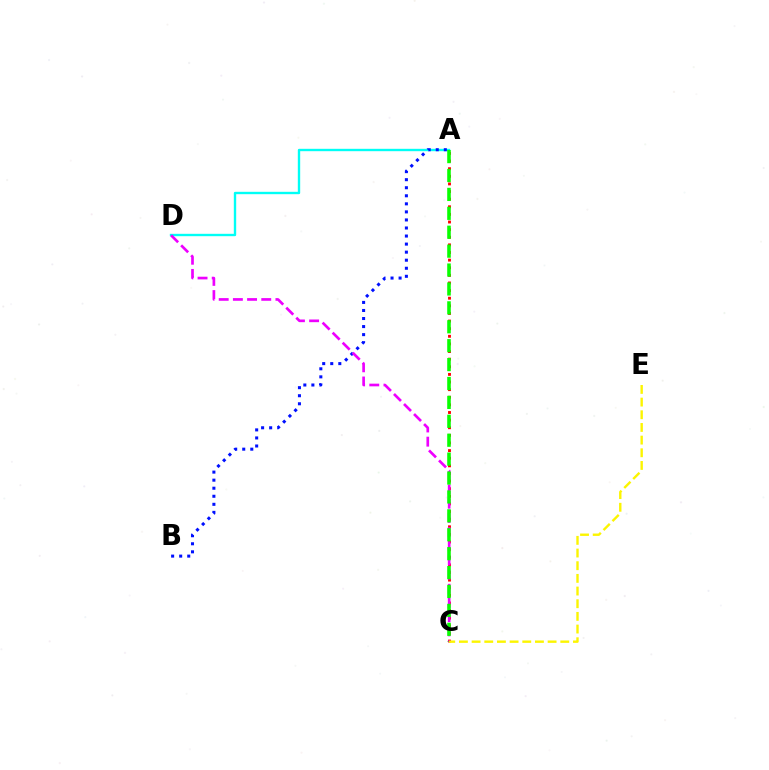{('A', 'D'): [{'color': '#00fff6', 'line_style': 'solid', 'thickness': 1.71}], ('A', 'B'): [{'color': '#0010ff', 'line_style': 'dotted', 'thickness': 2.19}], ('A', 'C'): [{'color': '#ff0000', 'line_style': 'dotted', 'thickness': 2.07}, {'color': '#08ff00', 'line_style': 'dashed', 'thickness': 2.57}], ('C', 'D'): [{'color': '#ee00ff', 'line_style': 'dashed', 'thickness': 1.93}], ('C', 'E'): [{'color': '#fcf500', 'line_style': 'dashed', 'thickness': 1.72}]}